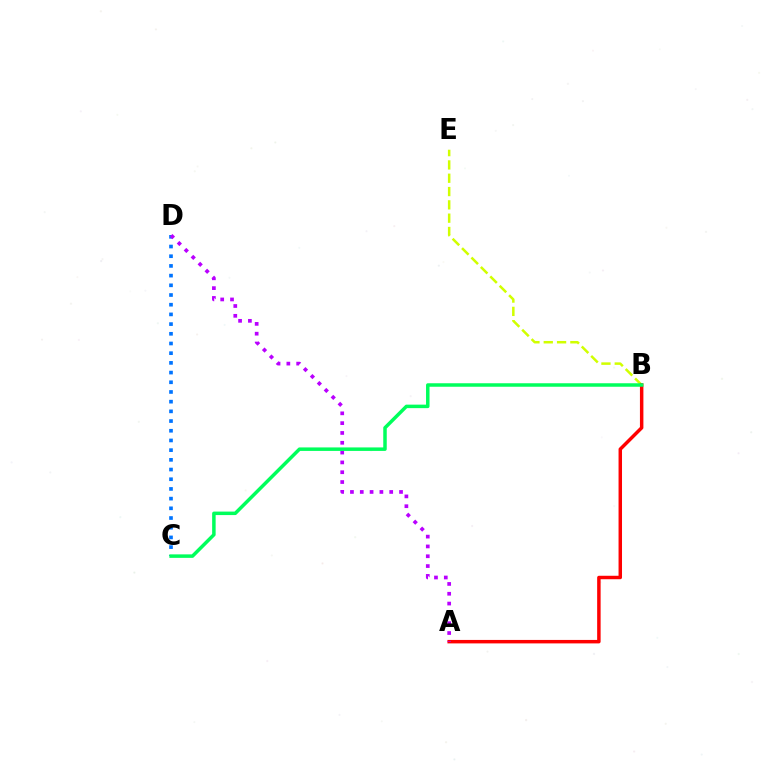{('B', 'E'): [{'color': '#d1ff00', 'line_style': 'dashed', 'thickness': 1.81}], ('A', 'B'): [{'color': '#ff0000', 'line_style': 'solid', 'thickness': 2.49}], ('C', 'D'): [{'color': '#0074ff', 'line_style': 'dotted', 'thickness': 2.63}], ('A', 'D'): [{'color': '#b900ff', 'line_style': 'dotted', 'thickness': 2.67}], ('B', 'C'): [{'color': '#00ff5c', 'line_style': 'solid', 'thickness': 2.52}]}